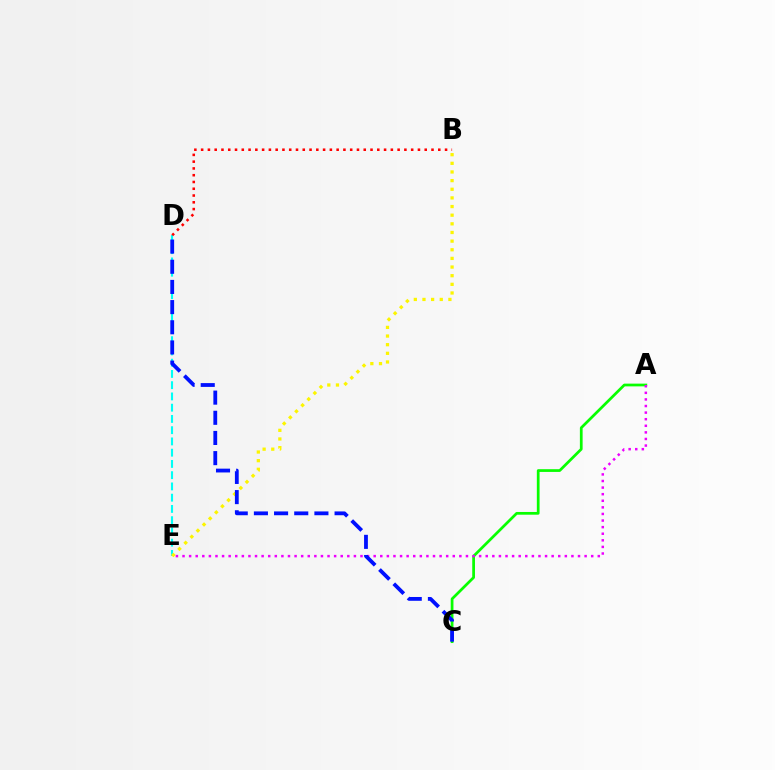{('A', 'C'): [{'color': '#08ff00', 'line_style': 'solid', 'thickness': 1.97}], ('D', 'E'): [{'color': '#00fff6', 'line_style': 'dashed', 'thickness': 1.53}], ('A', 'E'): [{'color': '#ee00ff', 'line_style': 'dotted', 'thickness': 1.79}], ('B', 'D'): [{'color': '#ff0000', 'line_style': 'dotted', 'thickness': 1.84}], ('B', 'E'): [{'color': '#fcf500', 'line_style': 'dotted', 'thickness': 2.35}], ('C', 'D'): [{'color': '#0010ff', 'line_style': 'dashed', 'thickness': 2.74}]}